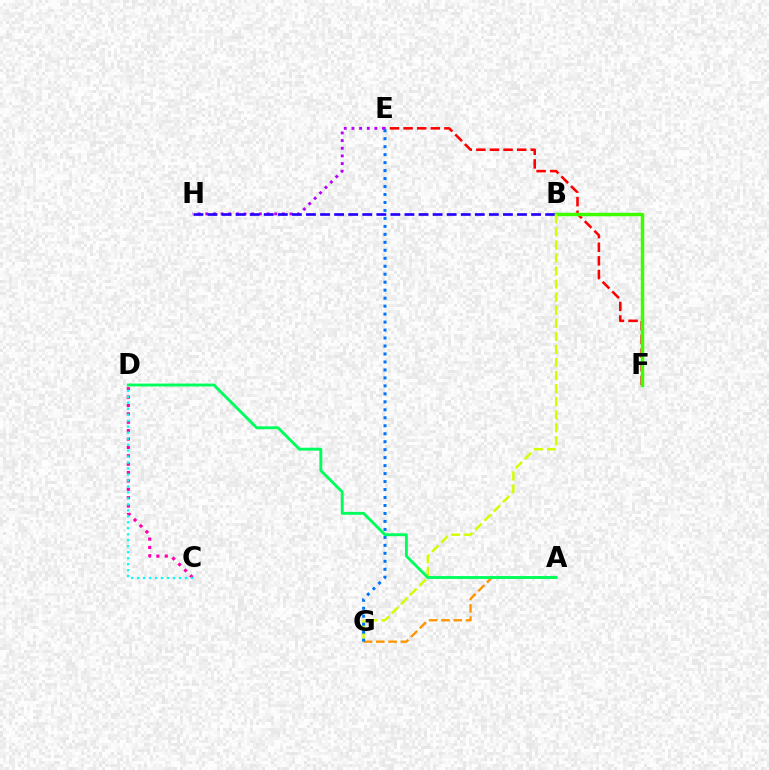{('E', 'H'): [{'color': '#b900ff', 'line_style': 'dotted', 'thickness': 2.08}], ('B', 'H'): [{'color': '#2500ff', 'line_style': 'dashed', 'thickness': 1.91}], ('E', 'F'): [{'color': '#ff0000', 'line_style': 'dashed', 'thickness': 1.85}], ('A', 'G'): [{'color': '#ff9400', 'line_style': 'dashed', 'thickness': 1.68}], ('C', 'D'): [{'color': '#ff00ac', 'line_style': 'dotted', 'thickness': 2.28}, {'color': '#00fff6', 'line_style': 'dotted', 'thickness': 1.62}], ('B', 'F'): [{'color': '#3dff00', 'line_style': 'solid', 'thickness': 2.5}], ('B', 'G'): [{'color': '#d1ff00', 'line_style': 'dashed', 'thickness': 1.77}], ('E', 'G'): [{'color': '#0074ff', 'line_style': 'dotted', 'thickness': 2.17}], ('A', 'D'): [{'color': '#00ff5c', 'line_style': 'solid', 'thickness': 2.08}]}